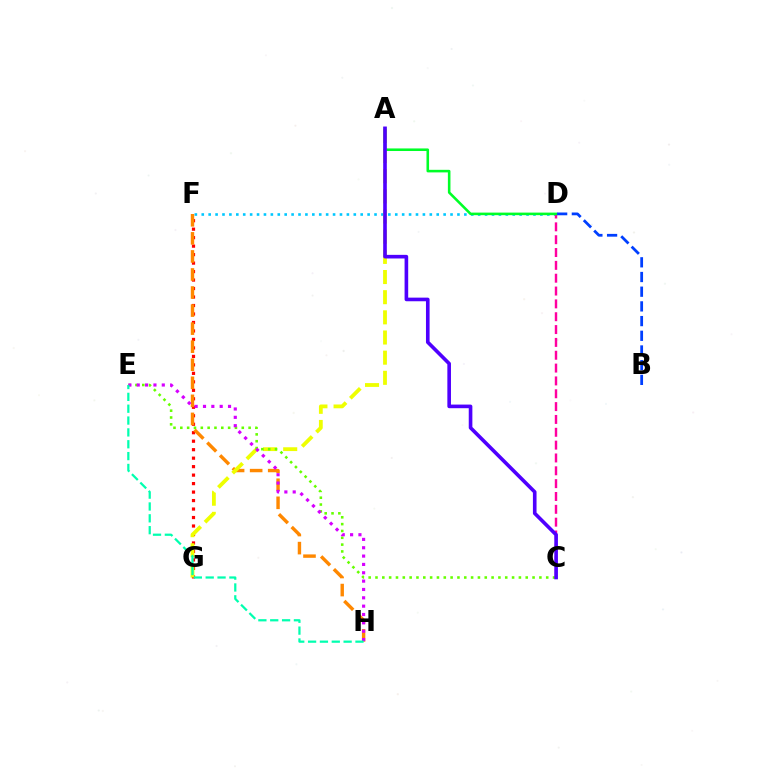{('D', 'F'): [{'color': '#00c7ff', 'line_style': 'dotted', 'thickness': 1.88}], ('F', 'G'): [{'color': '#ff0000', 'line_style': 'dotted', 'thickness': 2.3}], ('F', 'H'): [{'color': '#ff8800', 'line_style': 'dashed', 'thickness': 2.45}], ('A', 'G'): [{'color': '#eeff00', 'line_style': 'dashed', 'thickness': 2.74}], ('C', 'E'): [{'color': '#66ff00', 'line_style': 'dotted', 'thickness': 1.86}], ('E', 'H'): [{'color': '#d600ff', 'line_style': 'dotted', 'thickness': 2.27}, {'color': '#00ffaf', 'line_style': 'dashed', 'thickness': 1.61}], ('C', 'D'): [{'color': '#ff00a0', 'line_style': 'dashed', 'thickness': 1.74}], ('A', 'D'): [{'color': '#00ff27', 'line_style': 'solid', 'thickness': 1.86}], ('A', 'C'): [{'color': '#4f00ff', 'line_style': 'solid', 'thickness': 2.61}], ('B', 'D'): [{'color': '#003fff', 'line_style': 'dashed', 'thickness': 2.0}]}